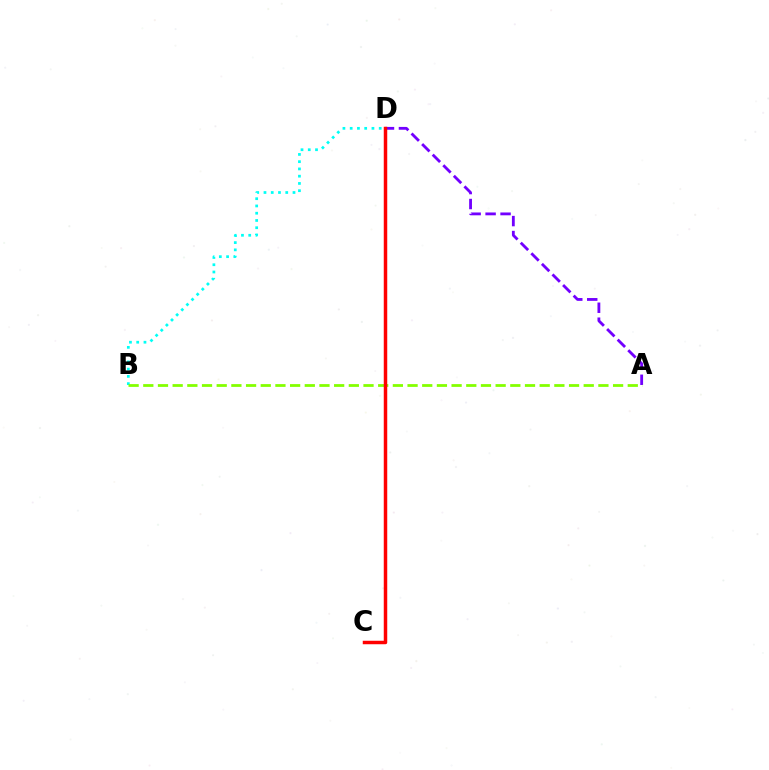{('A', 'D'): [{'color': '#7200ff', 'line_style': 'dashed', 'thickness': 2.03}], ('B', 'D'): [{'color': '#00fff6', 'line_style': 'dotted', 'thickness': 1.97}], ('A', 'B'): [{'color': '#84ff00', 'line_style': 'dashed', 'thickness': 1.99}], ('C', 'D'): [{'color': '#ff0000', 'line_style': 'solid', 'thickness': 2.51}]}